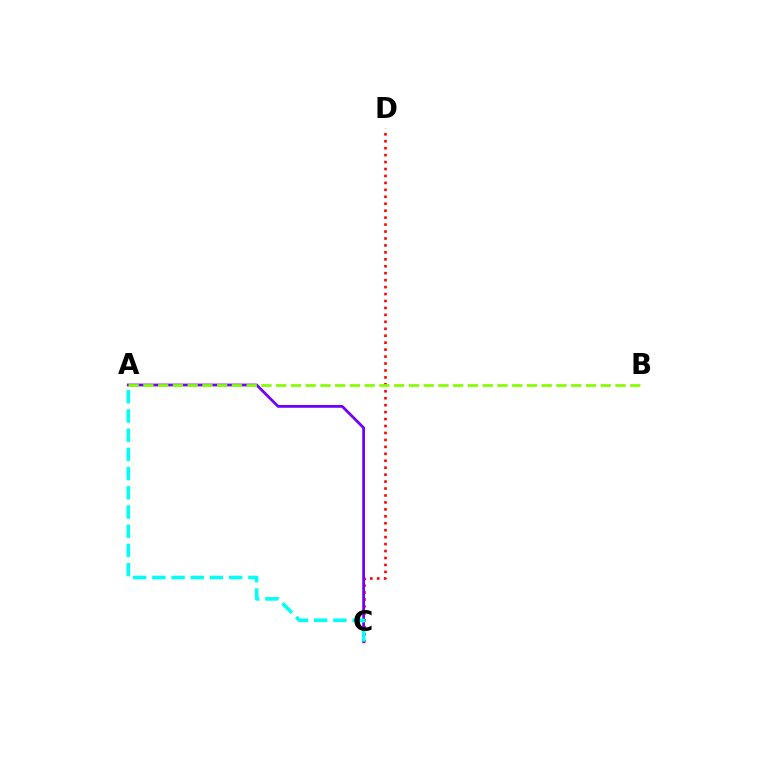{('C', 'D'): [{'color': '#ff0000', 'line_style': 'dotted', 'thickness': 1.89}], ('A', 'C'): [{'color': '#7200ff', 'line_style': 'solid', 'thickness': 2.0}, {'color': '#00fff6', 'line_style': 'dashed', 'thickness': 2.61}], ('A', 'B'): [{'color': '#84ff00', 'line_style': 'dashed', 'thickness': 2.0}]}